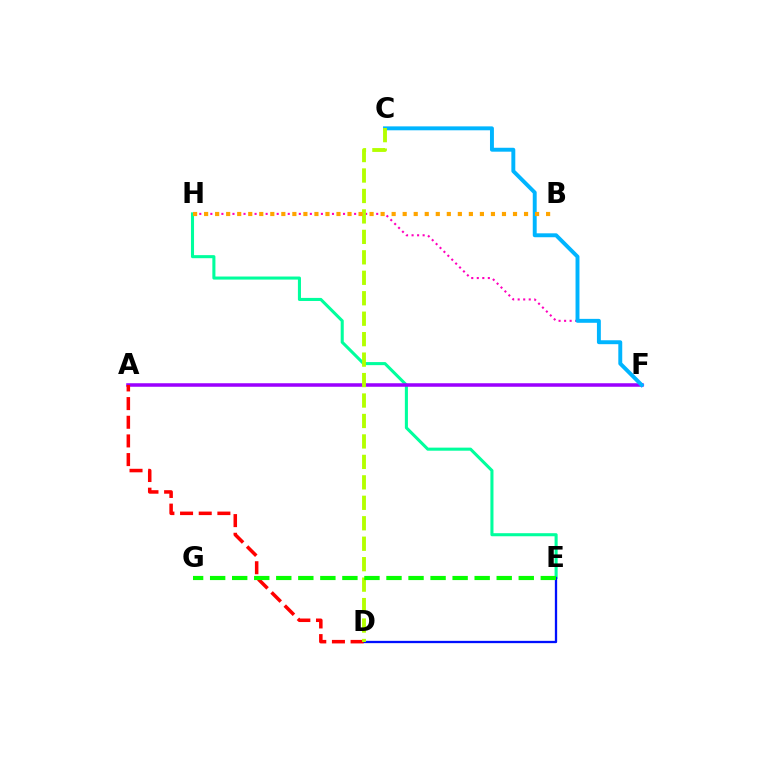{('F', 'H'): [{'color': '#ff00bd', 'line_style': 'dotted', 'thickness': 1.5}], ('E', 'H'): [{'color': '#00ff9d', 'line_style': 'solid', 'thickness': 2.21}], ('A', 'F'): [{'color': '#9b00ff', 'line_style': 'solid', 'thickness': 2.54}], ('D', 'E'): [{'color': '#0010ff', 'line_style': 'solid', 'thickness': 1.65}], ('A', 'D'): [{'color': '#ff0000', 'line_style': 'dashed', 'thickness': 2.54}], ('C', 'F'): [{'color': '#00b5ff', 'line_style': 'solid', 'thickness': 2.82}], ('C', 'D'): [{'color': '#b3ff00', 'line_style': 'dashed', 'thickness': 2.78}], ('B', 'H'): [{'color': '#ffa500', 'line_style': 'dotted', 'thickness': 3.0}], ('E', 'G'): [{'color': '#08ff00', 'line_style': 'dashed', 'thickness': 2.99}]}